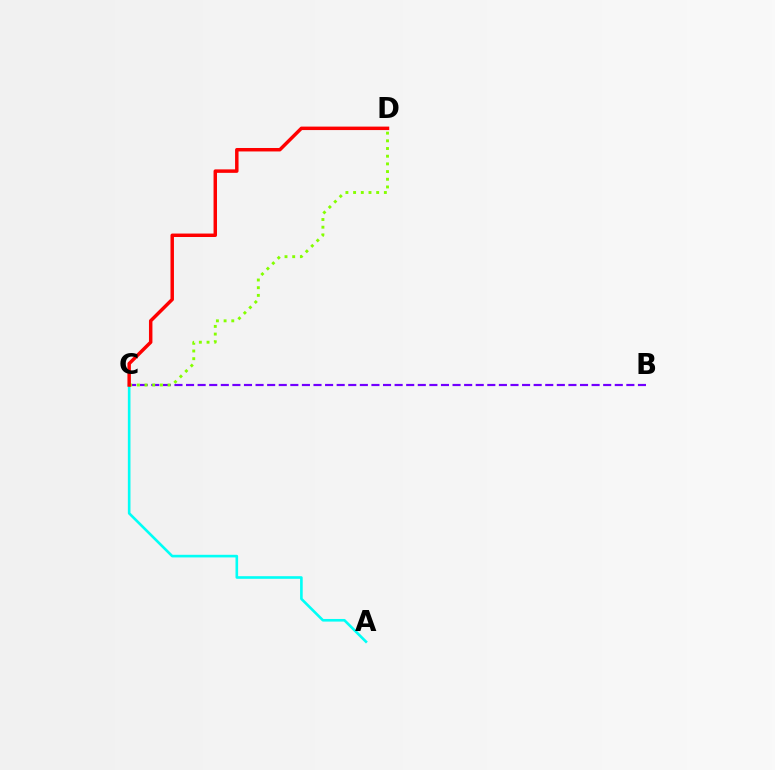{('A', 'C'): [{'color': '#00fff6', 'line_style': 'solid', 'thickness': 1.89}], ('B', 'C'): [{'color': '#7200ff', 'line_style': 'dashed', 'thickness': 1.57}], ('C', 'D'): [{'color': '#84ff00', 'line_style': 'dotted', 'thickness': 2.09}, {'color': '#ff0000', 'line_style': 'solid', 'thickness': 2.49}]}